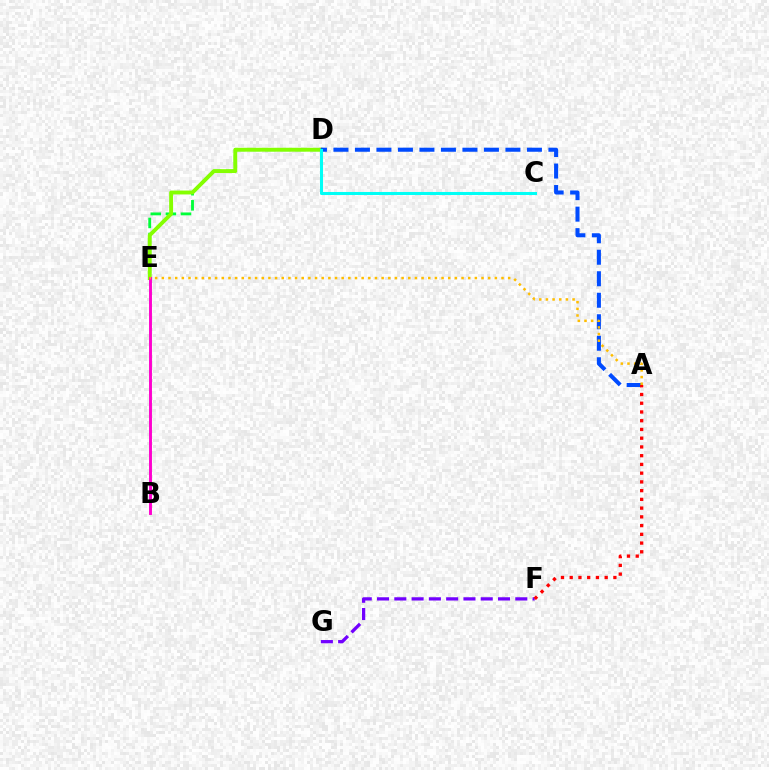{('D', 'E'): [{'color': '#00ff39', 'line_style': 'dashed', 'thickness': 2.05}, {'color': '#84ff00', 'line_style': 'solid', 'thickness': 2.8}], ('F', 'G'): [{'color': '#7200ff', 'line_style': 'dashed', 'thickness': 2.35}], ('A', 'D'): [{'color': '#004bff', 'line_style': 'dashed', 'thickness': 2.92}], ('A', 'F'): [{'color': '#ff0000', 'line_style': 'dotted', 'thickness': 2.37}], ('B', 'E'): [{'color': '#ff00cf', 'line_style': 'solid', 'thickness': 2.1}], ('A', 'E'): [{'color': '#ffbd00', 'line_style': 'dotted', 'thickness': 1.81}], ('C', 'D'): [{'color': '#00fff6', 'line_style': 'solid', 'thickness': 2.19}]}